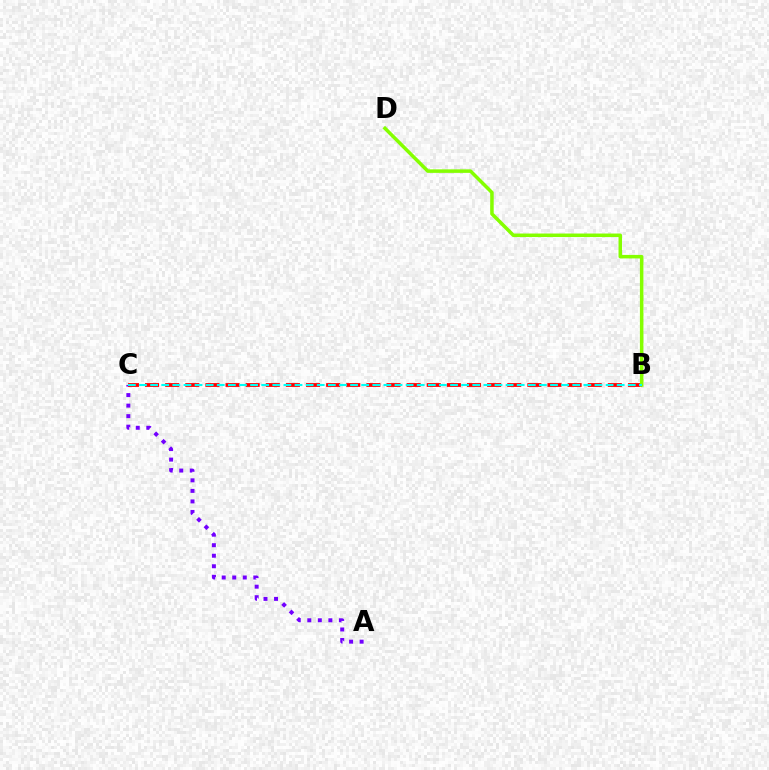{('A', 'C'): [{'color': '#7200ff', 'line_style': 'dotted', 'thickness': 2.86}], ('B', 'C'): [{'color': '#ff0000', 'line_style': 'dashed', 'thickness': 2.73}, {'color': '#00fff6', 'line_style': 'dashed', 'thickness': 1.51}], ('B', 'D'): [{'color': '#84ff00', 'line_style': 'solid', 'thickness': 2.53}]}